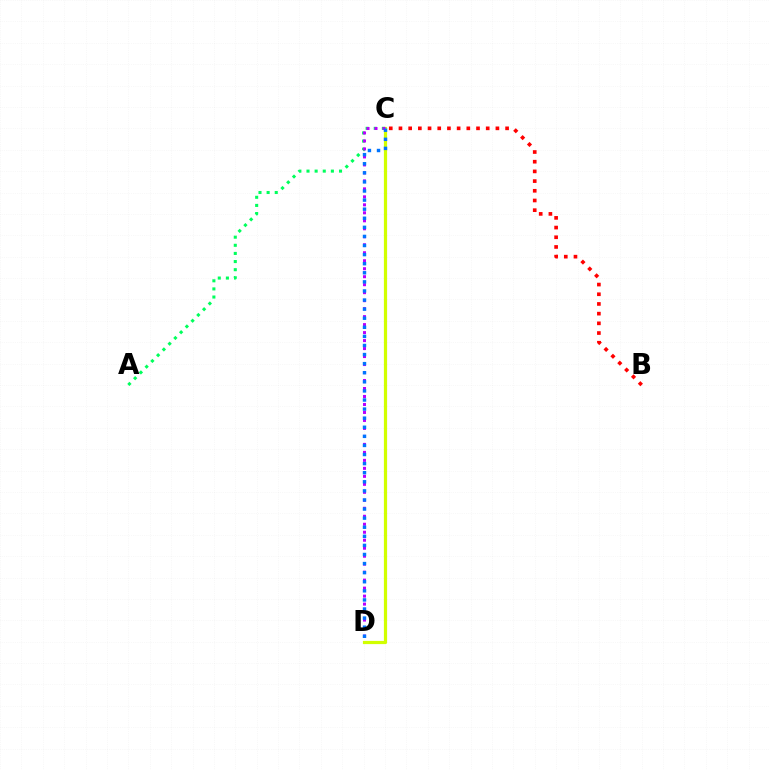{('B', 'C'): [{'color': '#ff0000', 'line_style': 'dotted', 'thickness': 2.63}], ('A', 'C'): [{'color': '#00ff5c', 'line_style': 'dotted', 'thickness': 2.21}], ('C', 'D'): [{'color': '#d1ff00', 'line_style': 'solid', 'thickness': 2.31}, {'color': '#b900ff', 'line_style': 'dotted', 'thickness': 2.17}, {'color': '#0074ff', 'line_style': 'dotted', 'thickness': 2.47}]}